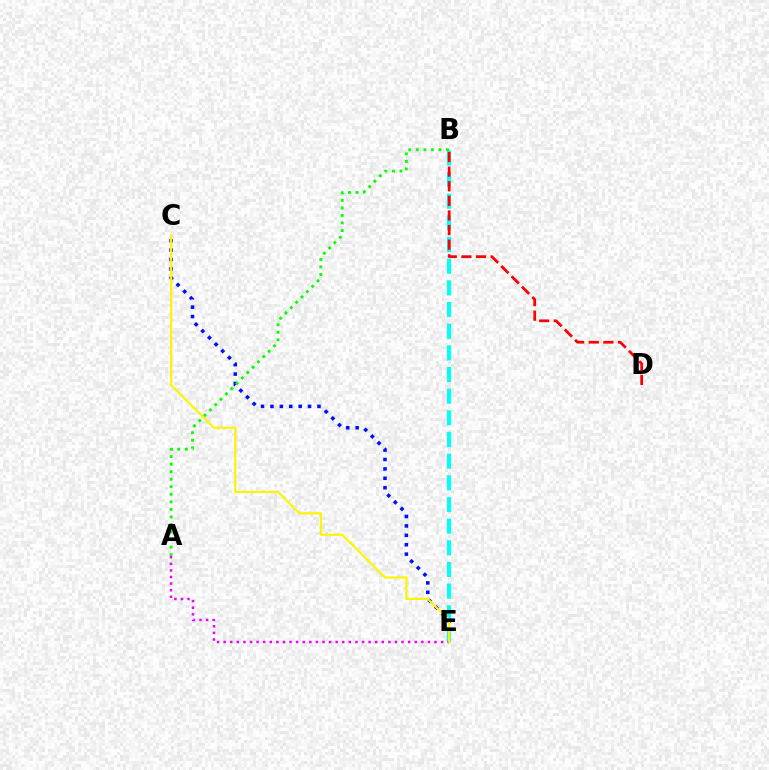{('C', 'E'): [{'color': '#0010ff', 'line_style': 'dotted', 'thickness': 2.56}, {'color': '#fcf500', 'line_style': 'solid', 'thickness': 1.58}], ('B', 'E'): [{'color': '#00fff6', 'line_style': 'dashed', 'thickness': 2.94}], ('A', 'E'): [{'color': '#ee00ff', 'line_style': 'dotted', 'thickness': 1.79}], ('B', 'D'): [{'color': '#ff0000', 'line_style': 'dashed', 'thickness': 1.98}], ('A', 'B'): [{'color': '#08ff00', 'line_style': 'dotted', 'thickness': 2.05}]}